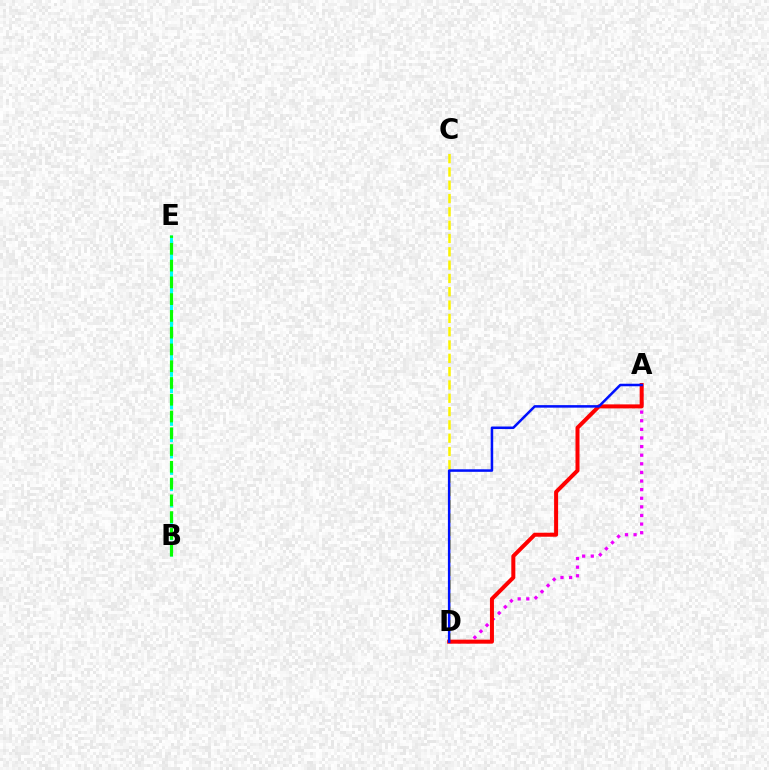{('A', 'D'): [{'color': '#ee00ff', 'line_style': 'dotted', 'thickness': 2.34}, {'color': '#ff0000', 'line_style': 'solid', 'thickness': 2.88}, {'color': '#0010ff', 'line_style': 'solid', 'thickness': 1.82}], ('B', 'E'): [{'color': '#00fff6', 'line_style': 'dashed', 'thickness': 2.22}, {'color': '#08ff00', 'line_style': 'dashed', 'thickness': 2.28}], ('C', 'D'): [{'color': '#fcf500', 'line_style': 'dashed', 'thickness': 1.81}]}